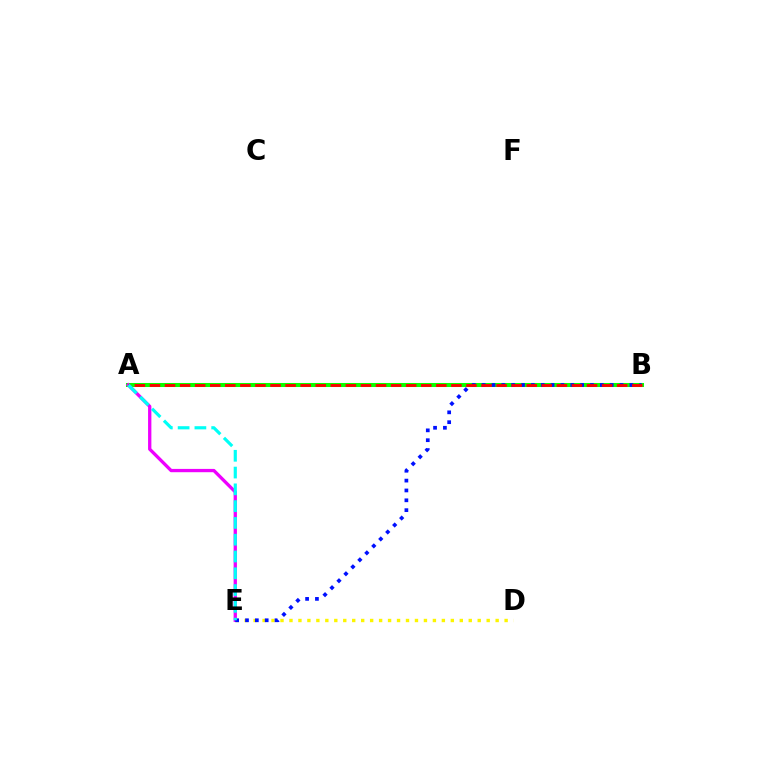{('D', 'E'): [{'color': '#fcf500', 'line_style': 'dotted', 'thickness': 2.44}], ('A', 'B'): [{'color': '#08ff00', 'line_style': 'solid', 'thickness': 2.91}, {'color': '#ff0000', 'line_style': 'dashed', 'thickness': 2.05}], ('A', 'E'): [{'color': '#ee00ff', 'line_style': 'solid', 'thickness': 2.38}, {'color': '#00fff6', 'line_style': 'dashed', 'thickness': 2.28}], ('B', 'E'): [{'color': '#0010ff', 'line_style': 'dotted', 'thickness': 2.68}]}